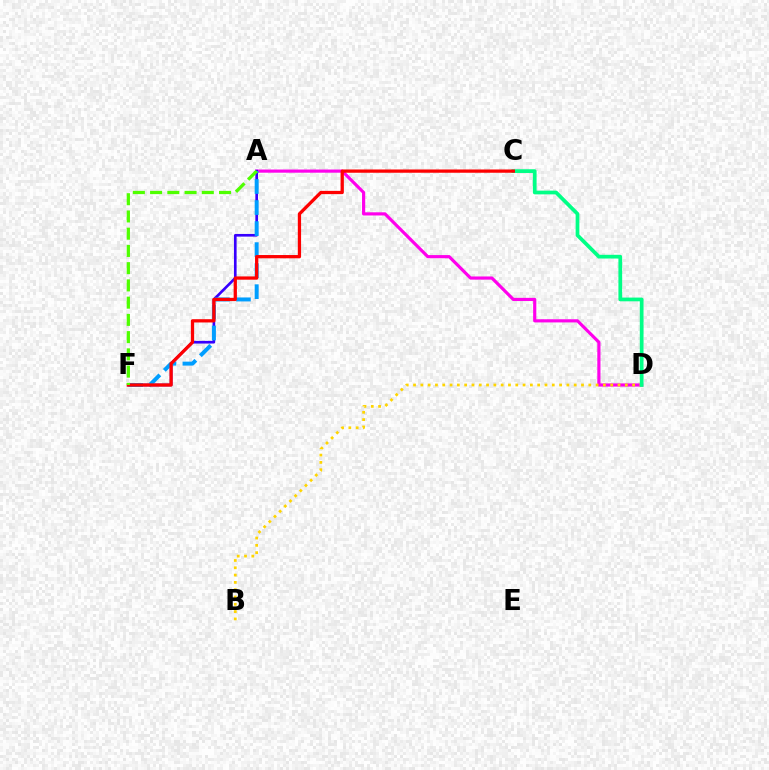{('A', 'D'): [{'color': '#ff00ed', 'line_style': 'solid', 'thickness': 2.28}], ('B', 'D'): [{'color': '#ffd500', 'line_style': 'dotted', 'thickness': 1.98}], ('C', 'D'): [{'color': '#00ff86', 'line_style': 'solid', 'thickness': 2.69}], ('A', 'F'): [{'color': '#3700ff', 'line_style': 'solid', 'thickness': 1.91}, {'color': '#009eff', 'line_style': 'dashed', 'thickness': 2.86}, {'color': '#4fff00', 'line_style': 'dashed', 'thickness': 2.34}], ('C', 'F'): [{'color': '#ff0000', 'line_style': 'solid', 'thickness': 2.35}]}